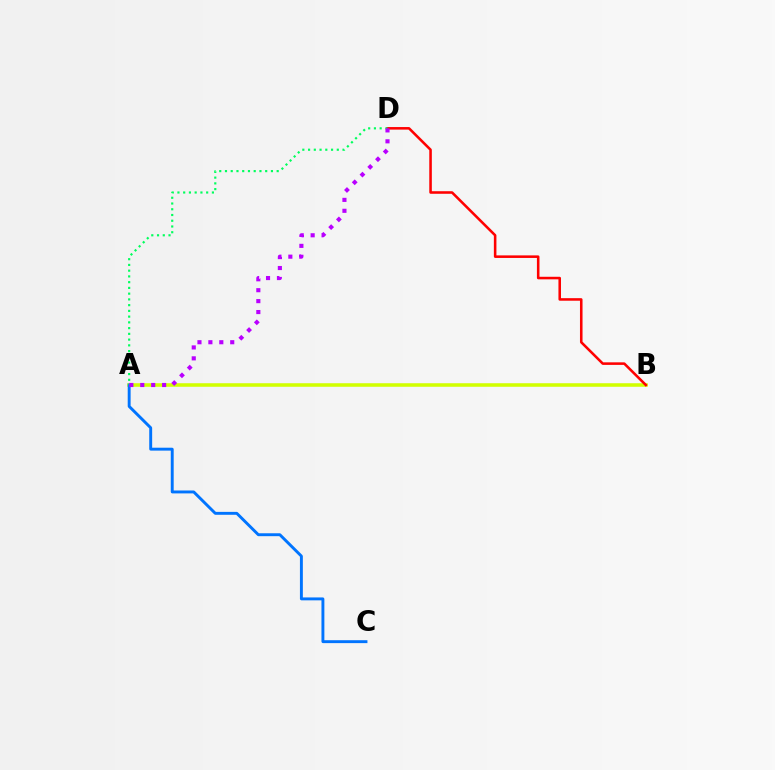{('A', 'B'): [{'color': '#d1ff00', 'line_style': 'solid', 'thickness': 2.55}], ('B', 'D'): [{'color': '#ff0000', 'line_style': 'solid', 'thickness': 1.84}], ('A', 'C'): [{'color': '#0074ff', 'line_style': 'solid', 'thickness': 2.1}], ('A', 'D'): [{'color': '#00ff5c', 'line_style': 'dotted', 'thickness': 1.56}, {'color': '#b900ff', 'line_style': 'dotted', 'thickness': 2.97}]}